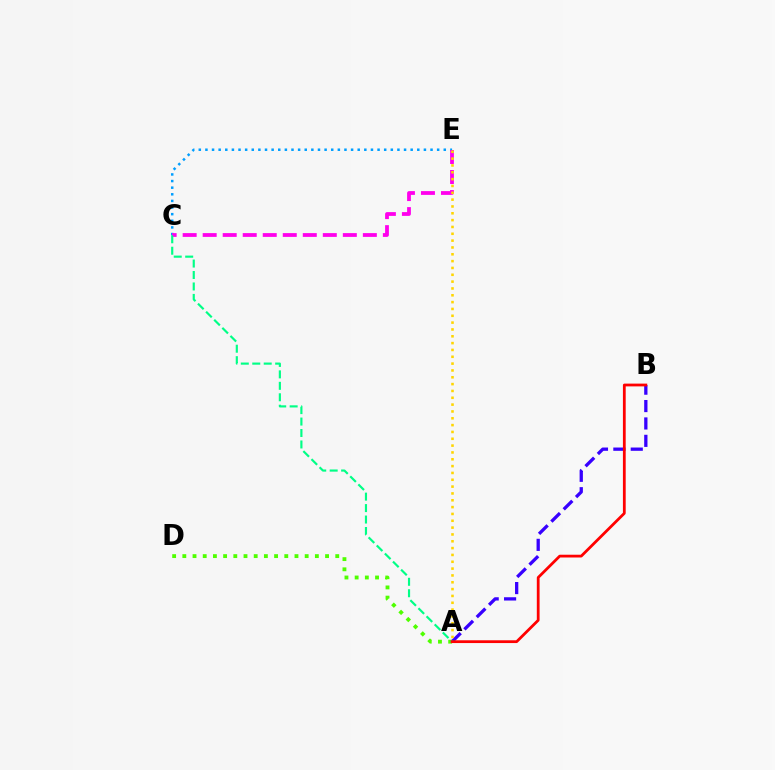{('C', 'E'): [{'color': '#009eff', 'line_style': 'dotted', 'thickness': 1.8}, {'color': '#ff00ed', 'line_style': 'dashed', 'thickness': 2.72}], ('A', 'D'): [{'color': '#4fff00', 'line_style': 'dotted', 'thickness': 2.77}], ('A', 'B'): [{'color': '#3700ff', 'line_style': 'dashed', 'thickness': 2.36}, {'color': '#ff0000', 'line_style': 'solid', 'thickness': 2.0}], ('A', 'C'): [{'color': '#00ff86', 'line_style': 'dashed', 'thickness': 1.56}], ('A', 'E'): [{'color': '#ffd500', 'line_style': 'dotted', 'thickness': 1.86}]}